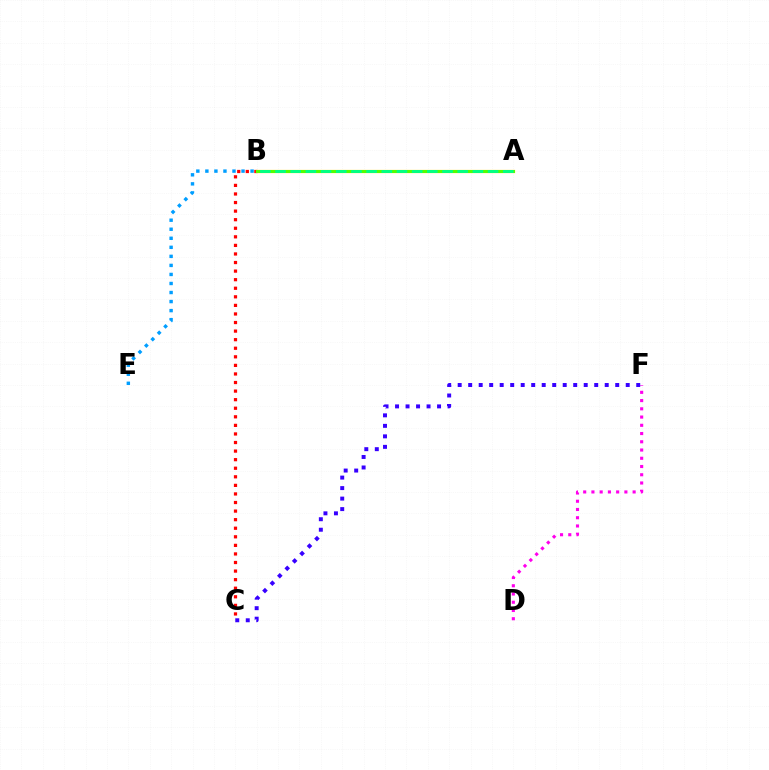{('D', 'F'): [{'color': '#ff00ed', 'line_style': 'dotted', 'thickness': 2.24}], ('B', 'E'): [{'color': '#009eff', 'line_style': 'dotted', 'thickness': 2.46}], ('B', 'C'): [{'color': '#ff0000', 'line_style': 'dotted', 'thickness': 2.33}], ('A', 'B'): [{'color': '#ffd500', 'line_style': 'solid', 'thickness': 2.33}, {'color': '#4fff00', 'line_style': 'solid', 'thickness': 2.11}, {'color': '#00ff86', 'line_style': 'dashed', 'thickness': 2.06}], ('C', 'F'): [{'color': '#3700ff', 'line_style': 'dotted', 'thickness': 2.85}]}